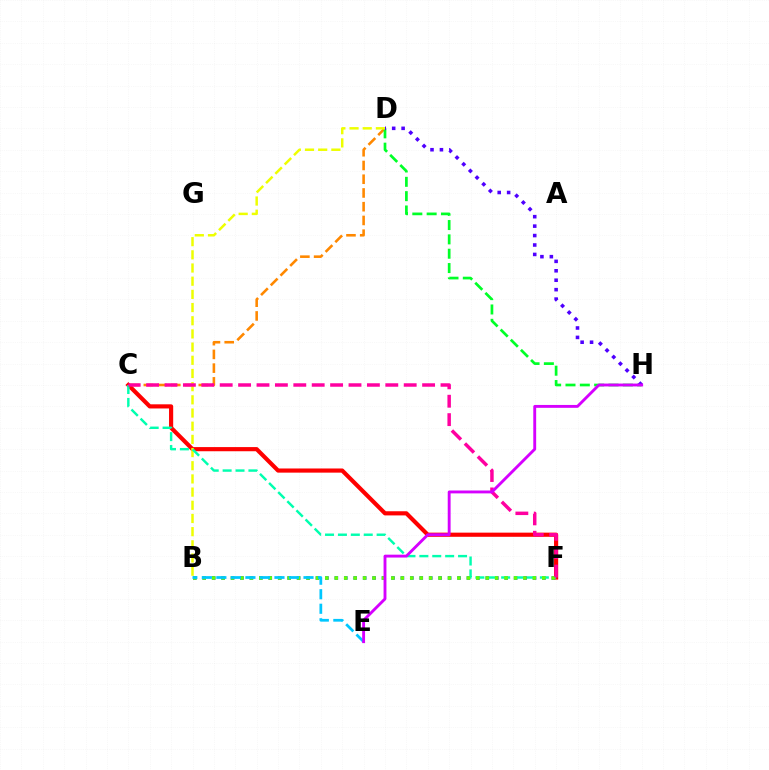{('C', 'D'): [{'color': '#ff8800', 'line_style': 'dashed', 'thickness': 1.87}], ('B', 'F'): [{'color': '#003fff', 'line_style': 'dotted', 'thickness': 2.56}, {'color': '#66ff00', 'line_style': 'dotted', 'thickness': 2.56}], ('D', 'H'): [{'color': '#00ff27', 'line_style': 'dashed', 'thickness': 1.95}, {'color': '#4f00ff', 'line_style': 'dotted', 'thickness': 2.56}], ('C', 'F'): [{'color': '#ff0000', 'line_style': 'solid', 'thickness': 2.99}, {'color': '#00ffaf', 'line_style': 'dashed', 'thickness': 1.75}, {'color': '#ff00a0', 'line_style': 'dashed', 'thickness': 2.5}], ('B', 'D'): [{'color': '#eeff00', 'line_style': 'dashed', 'thickness': 1.79}], ('B', 'E'): [{'color': '#00c7ff', 'line_style': 'dashed', 'thickness': 1.97}], ('E', 'H'): [{'color': '#d600ff', 'line_style': 'solid', 'thickness': 2.07}]}